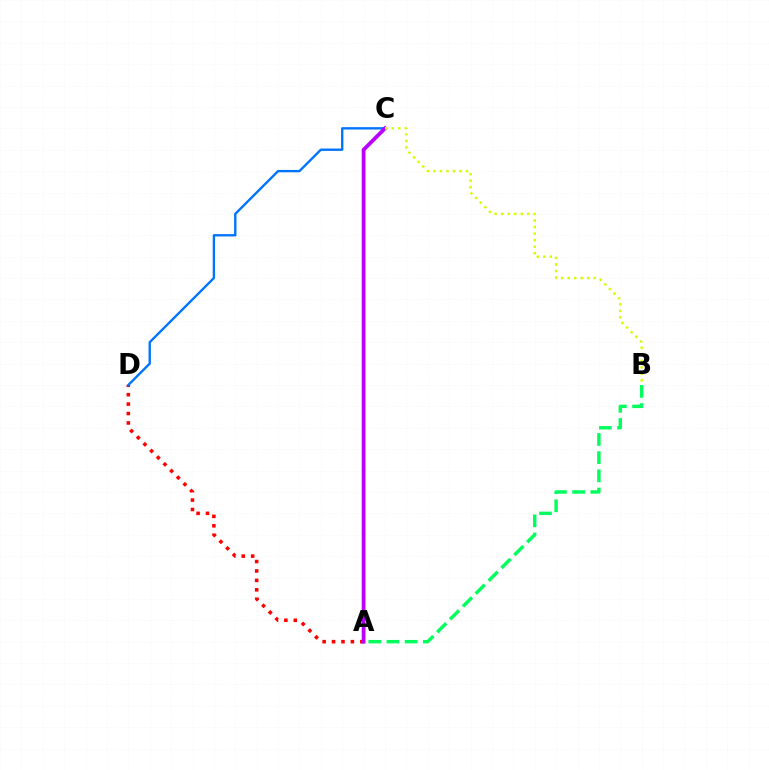{('A', 'D'): [{'color': '#ff0000', 'line_style': 'dotted', 'thickness': 2.56}], ('C', 'D'): [{'color': '#0074ff', 'line_style': 'solid', 'thickness': 1.7}], ('A', 'C'): [{'color': '#b900ff', 'line_style': 'solid', 'thickness': 2.72}], ('A', 'B'): [{'color': '#00ff5c', 'line_style': 'dashed', 'thickness': 2.47}], ('B', 'C'): [{'color': '#d1ff00', 'line_style': 'dotted', 'thickness': 1.78}]}